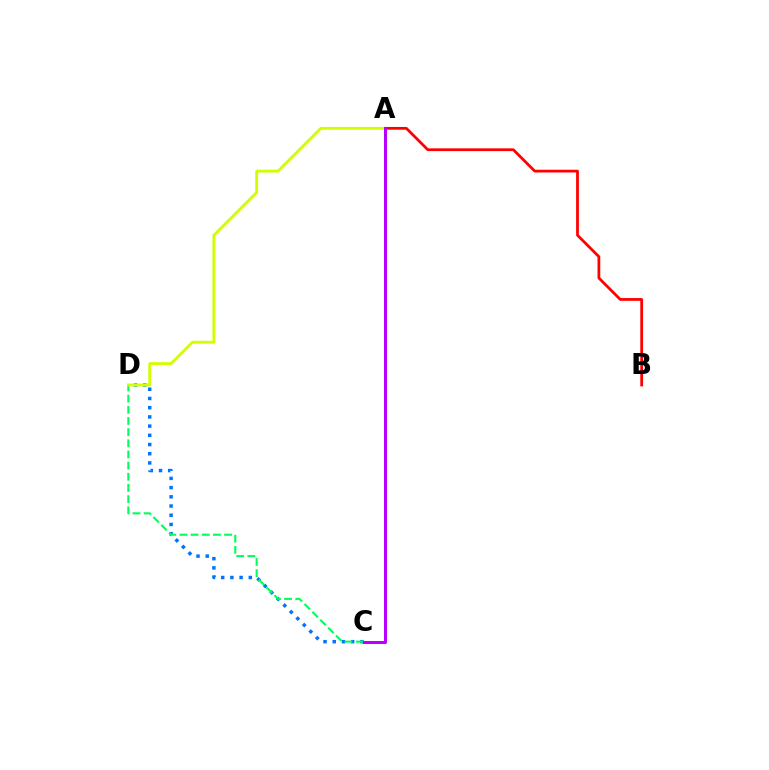{('C', 'D'): [{'color': '#0074ff', 'line_style': 'dotted', 'thickness': 2.5}, {'color': '#00ff5c', 'line_style': 'dashed', 'thickness': 1.52}], ('A', 'B'): [{'color': '#ff0000', 'line_style': 'solid', 'thickness': 1.99}], ('A', 'D'): [{'color': '#d1ff00', 'line_style': 'solid', 'thickness': 2.06}], ('A', 'C'): [{'color': '#b900ff', 'line_style': 'solid', 'thickness': 2.17}]}